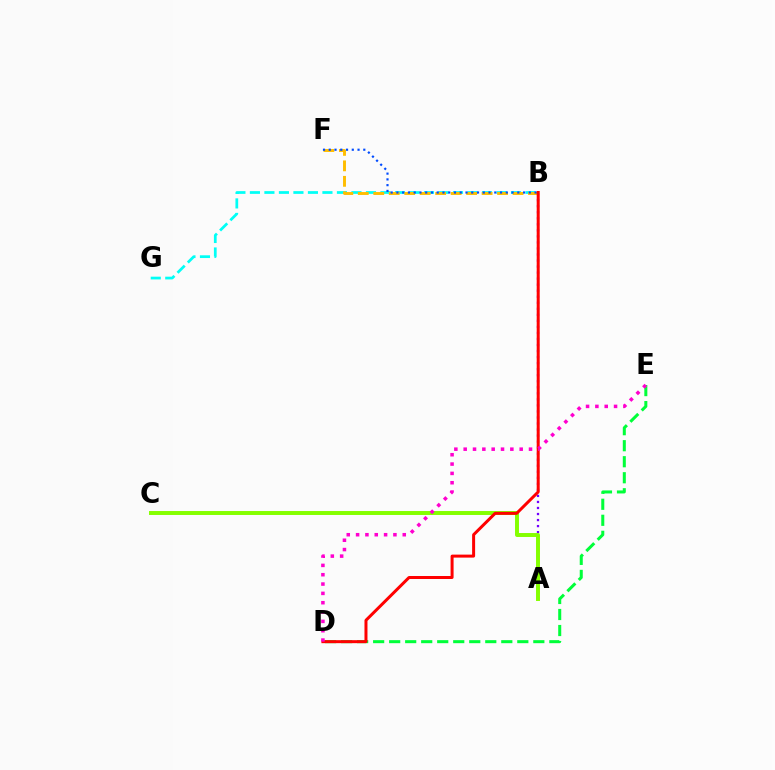{('B', 'G'): [{'color': '#00fff6', 'line_style': 'dashed', 'thickness': 1.97}], ('A', 'B'): [{'color': '#7200ff', 'line_style': 'dotted', 'thickness': 1.64}], ('B', 'F'): [{'color': '#ffbd00', 'line_style': 'dashed', 'thickness': 2.1}, {'color': '#004bff', 'line_style': 'dotted', 'thickness': 1.56}], ('D', 'E'): [{'color': '#00ff39', 'line_style': 'dashed', 'thickness': 2.18}, {'color': '#ff00cf', 'line_style': 'dotted', 'thickness': 2.54}], ('A', 'C'): [{'color': '#84ff00', 'line_style': 'solid', 'thickness': 2.84}], ('B', 'D'): [{'color': '#ff0000', 'line_style': 'solid', 'thickness': 2.16}]}